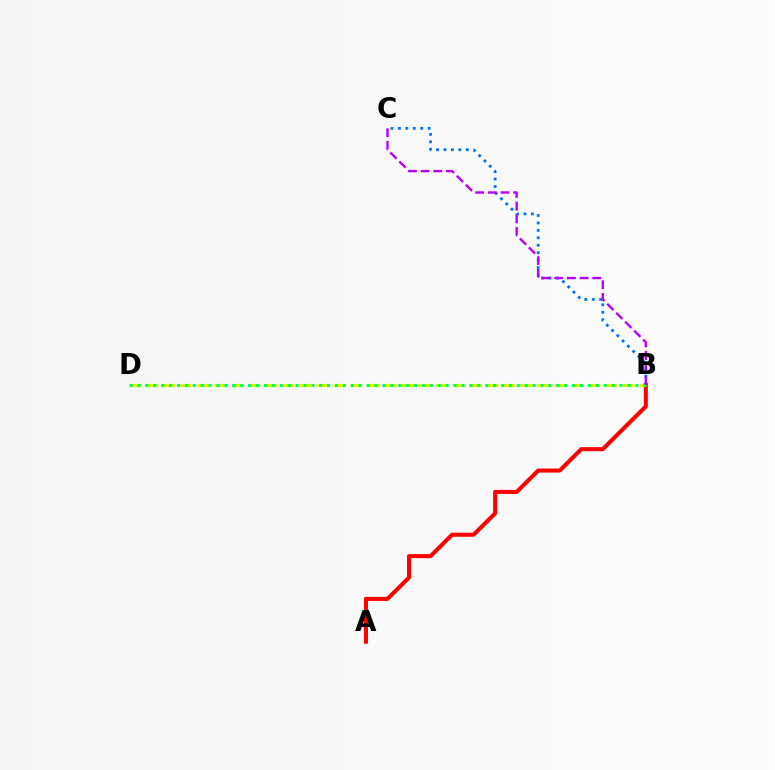{('A', 'B'): [{'color': '#ff0000', 'line_style': 'solid', 'thickness': 2.91}], ('B', 'C'): [{'color': '#0074ff', 'line_style': 'dotted', 'thickness': 2.02}, {'color': '#b900ff', 'line_style': 'dashed', 'thickness': 1.72}], ('B', 'D'): [{'color': '#d1ff00', 'line_style': 'dashed', 'thickness': 2.31}, {'color': '#00ff5c', 'line_style': 'dotted', 'thickness': 2.15}]}